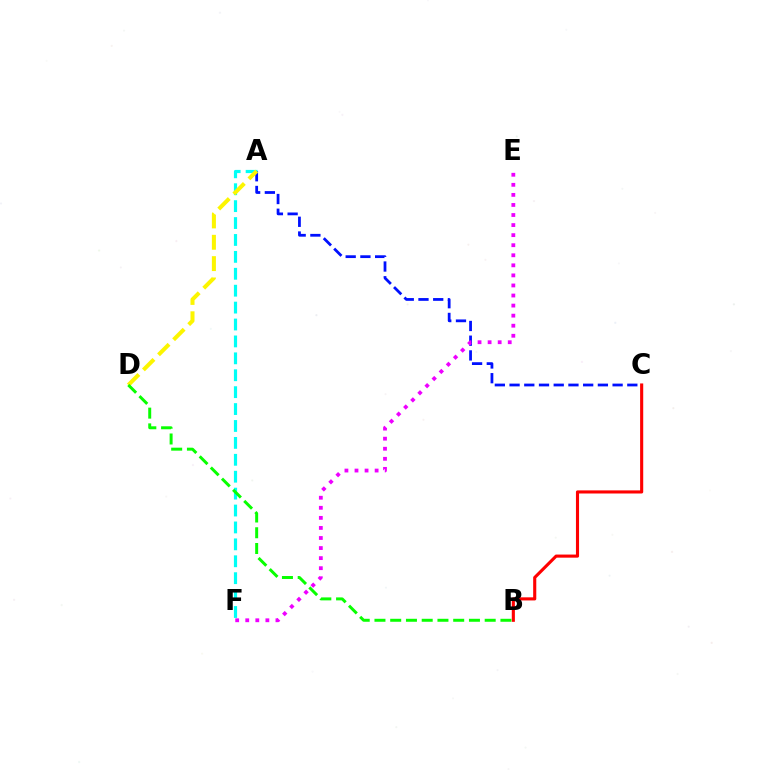{('A', 'C'): [{'color': '#0010ff', 'line_style': 'dashed', 'thickness': 2.0}], ('B', 'C'): [{'color': '#ff0000', 'line_style': 'solid', 'thickness': 2.24}], ('A', 'F'): [{'color': '#00fff6', 'line_style': 'dashed', 'thickness': 2.3}], ('A', 'D'): [{'color': '#fcf500', 'line_style': 'dashed', 'thickness': 2.9}], ('E', 'F'): [{'color': '#ee00ff', 'line_style': 'dotted', 'thickness': 2.73}], ('B', 'D'): [{'color': '#08ff00', 'line_style': 'dashed', 'thickness': 2.14}]}